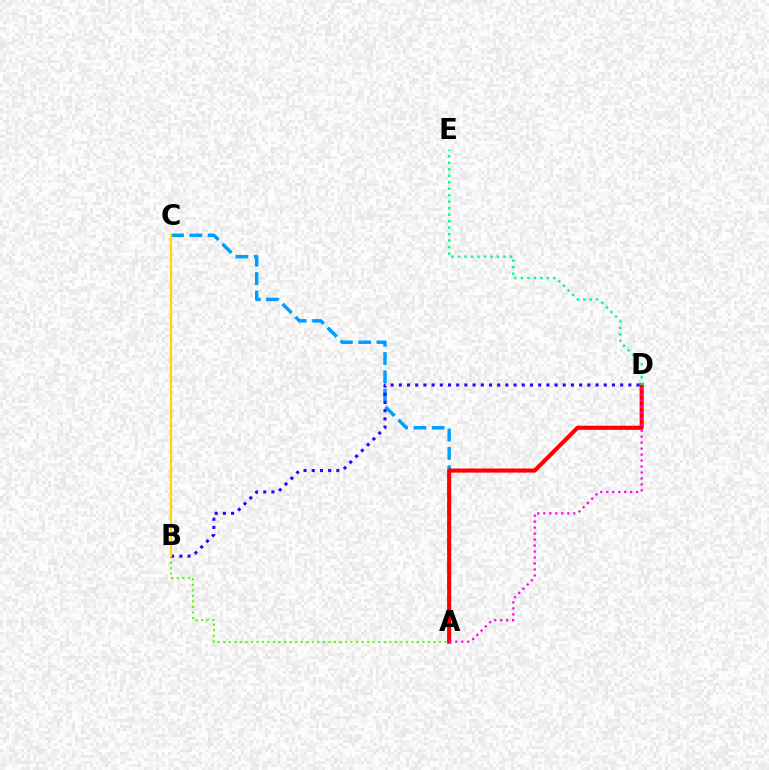{('A', 'B'): [{'color': '#4fff00', 'line_style': 'dotted', 'thickness': 1.5}], ('A', 'C'): [{'color': '#009eff', 'line_style': 'dashed', 'thickness': 2.49}], ('A', 'D'): [{'color': '#ff0000', 'line_style': 'solid', 'thickness': 2.94}, {'color': '#ff00ed', 'line_style': 'dotted', 'thickness': 1.62}], ('B', 'D'): [{'color': '#3700ff', 'line_style': 'dotted', 'thickness': 2.23}], ('B', 'C'): [{'color': '#ffd500', 'line_style': 'solid', 'thickness': 1.56}], ('D', 'E'): [{'color': '#00ff86', 'line_style': 'dotted', 'thickness': 1.76}]}